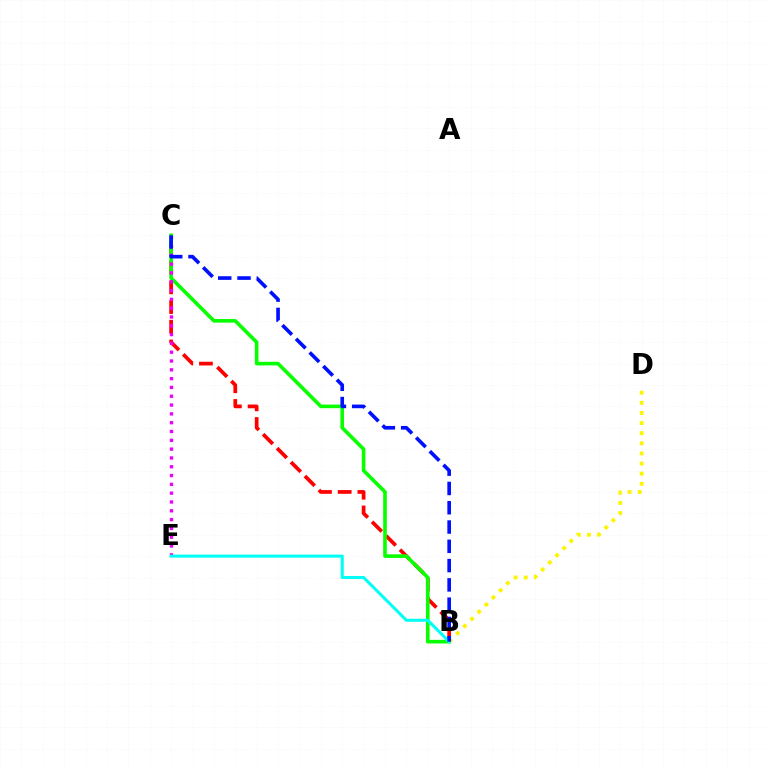{('B', 'C'): [{'color': '#ff0000', 'line_style': 'dashed', 'thickness': 2.68}, {'color': '#08ff00', 'line_style': 'solid', 'thickness': 2.6}, {'color': '#0010ff', 'line_style': 'dashed', 'thickness': 2.62}], ('C', 'E'): [{'color': '#ee00ff', 'line_style': 'dotted', 'thickness': 2.39}], ('B', 'D'): [{'color': '#fcf500', 'line_style': 'dotted', 'thickness': 2.75}], ('B', 'E'): [{'color': '#00fff6', 'line_style': 'solid', 'thickness': 2.2}]}